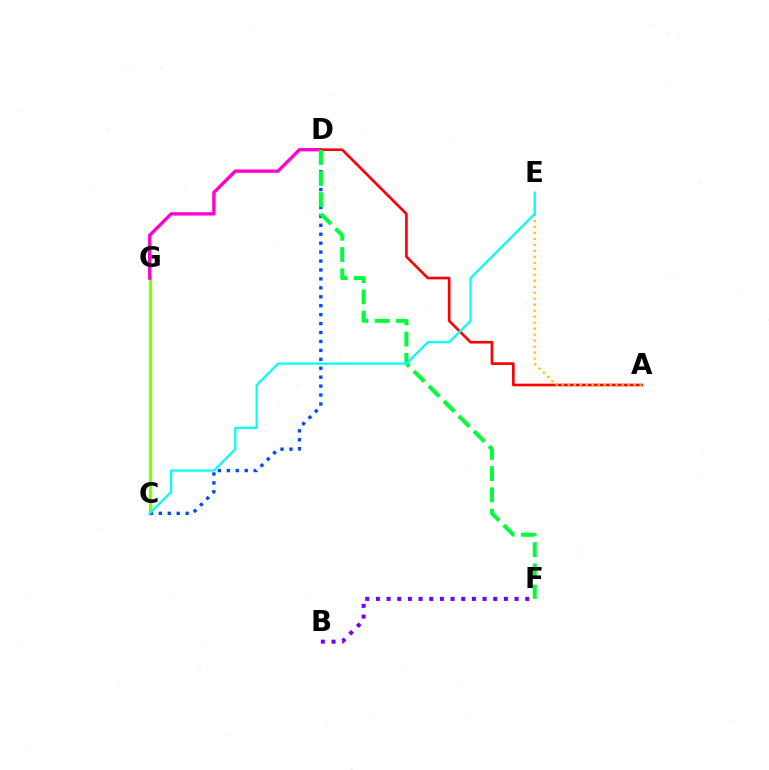{('C', 'G'): [{'color': '#84ff00', 'line_style': 'solid', 'thickness': 2.34}], ('D', 'G'): [{'color': '#ff00cf', 'line_style': 'solid', 'thickness': 2.41}], ('C', 'D'): [{'color': '#004bff', 'line_style': 'dotted', 'thickness': 2.43}], ('A', 'D'): [{'color': '#ff0000', 'line_style': 'solid', 'thickness': 1.91}], ('D', 'F'): [{'color': '#00ff39', 'line_style': 'dashed', 'thickness': 2.89}], ('A', 'E'): [{'color': '#ffbd00', 'line_style': 'dotted', 'thickness': 1.63}], ('B', 'F'): [{'color': '#7200ff', 'line_style': 'dotted', 'thickness': 2.9}], ('C', 'E'): [{'color': '#00fff6', 'line_style': 'solid', 'thickness': 1.59}]}